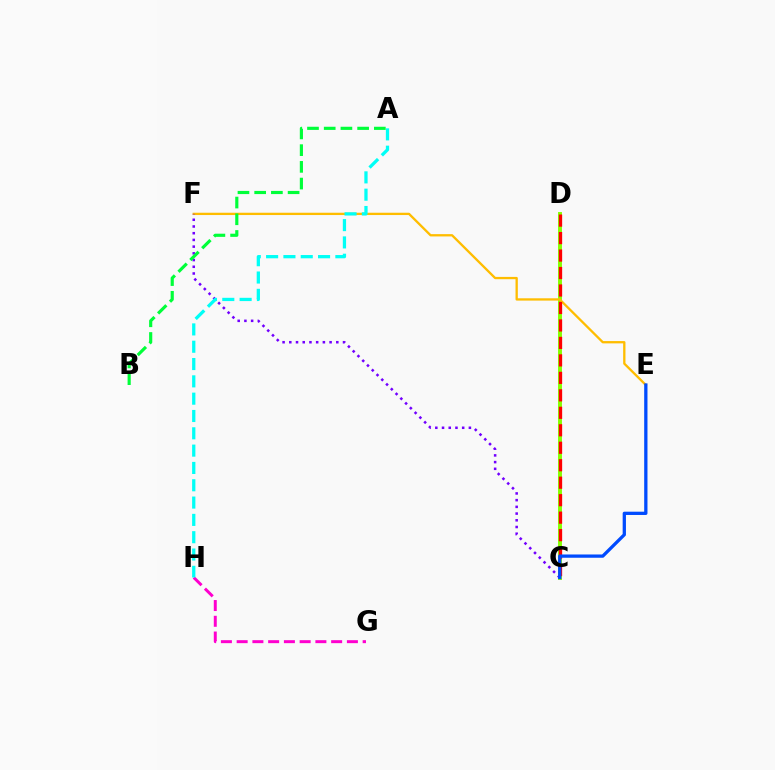{('C', 'D'): [{'color': '#84ff00', 'line_style': 'solid', 'thickness': 2.82}, {'color': '#ff0000', 'line_style': 'dashed', 'thickness': 2.37}], ('E', 'F'): [{'color': '#ffbd00', 'line_style': 'solid', 'thickness': 1.66}], ('G', 'H'): [{'color': '#ff00cf', 'line_style': 'dashed', 'thickness': 2.14}], ('C', 'F'): [{'color': '#7200ff', 'line_style': 'dotted', 'thickness': 1.82}], ('A', 'H'): [{'color': '#00fff6', 'line_style': 'dashed', 'thickness': 2.35}], ('C', 'E'): [{'color': '#004bff', 'line_style': 'solid', 'thickness': 2.36}], ('A', 'B'): [{'color': '#00ff39', 'line_style': 'dashed', 'thickness': 2.27}]}